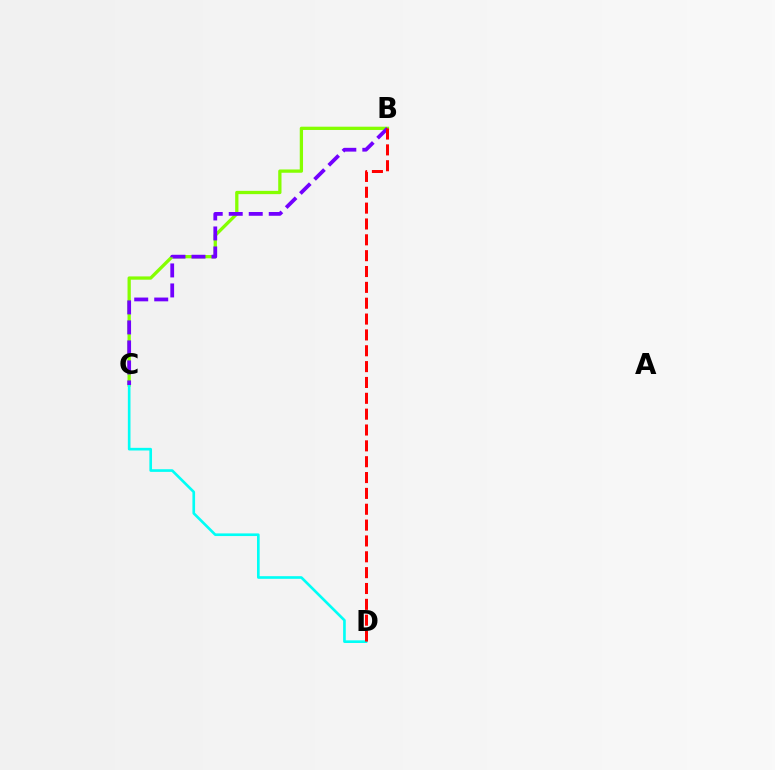{('B', 'C'): [{'color': '#84ff00', 'line_style': 'solid', 'thickness': 2.36}, {'color': '#7200ff', 'line_style': 'dashed', 'thickness': 2.72}], ('C', 'D'): [{'color': '#00fff6', 'line_style': 'solid', 'thickness': 1.91}], ('B', 'D'): [{'color': '#ff0000', 'line_style': 'dashed', 'thickness': 2.15}]}